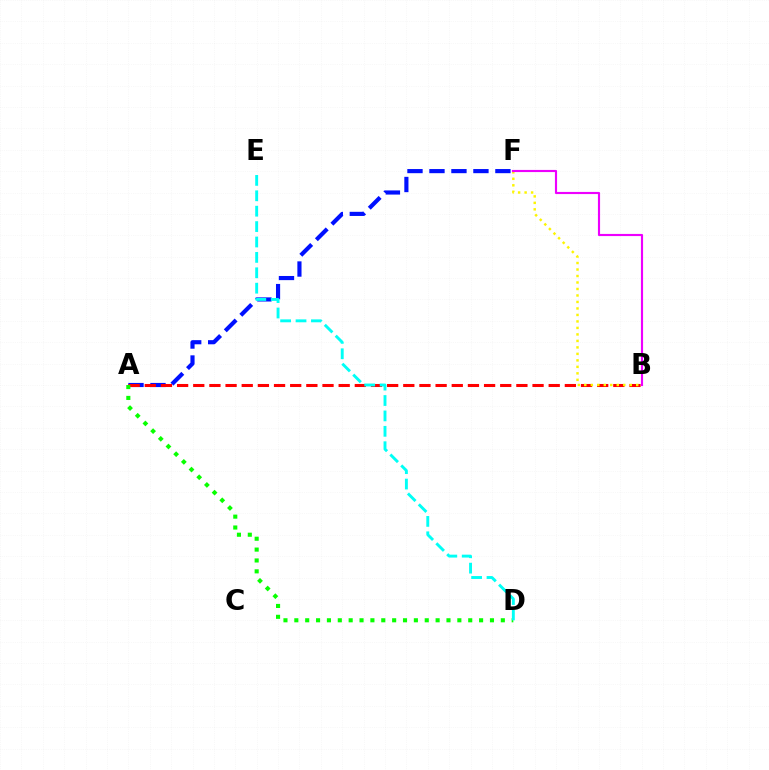{('A', 'F'): [{'color': '#0010ff', 'line_style': 'dashed', 'thickness': 2.99}], ('A', 'B'): [{'color': '#ff0000', 'line_style': 'dashed', 'thickness': 2.19}], ('B', 'F'): [{'color': '#fcf500', 'line_style': 'dotted', 'thickness': 1.76}, {'color': '#ee00ff', 'line_style': 'solid', 'thickness': 1.55}], ('A', 'D'): [{'color': '#08ff00', 'line_style': 'dotted', 'thickness': 2.95}], ('D', 'E'): [{'color': '#00fff6', 'line_style': 'dashed', 'thickness': 2.09}]}